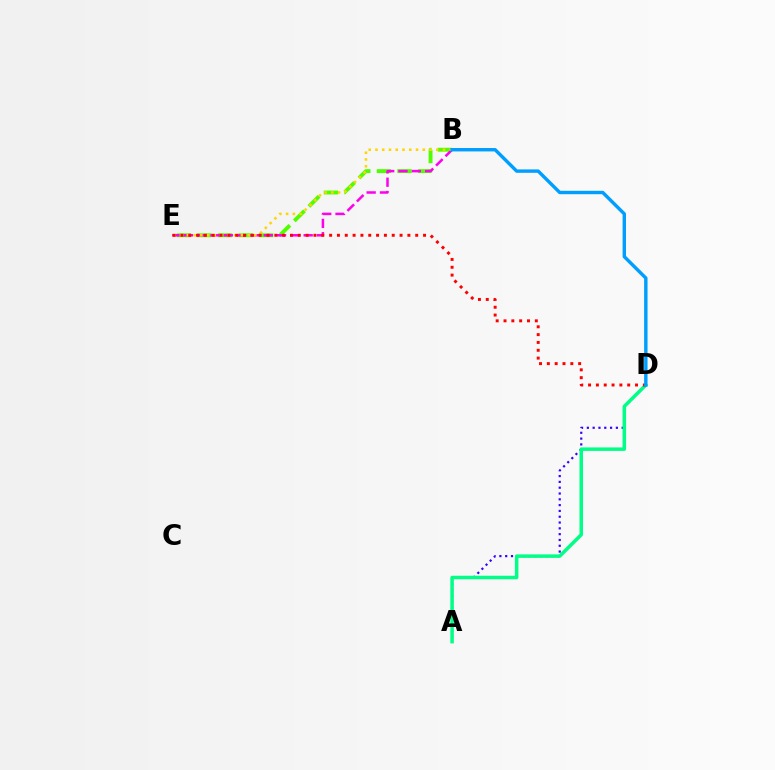{('B', 'E'): [{'color': '#4fff00', 'line_style': 'dashed', 'thickness': 2.8}, {'color': '#ff00ed', 'line_style': 'dashed', 'thickness': 1.81}, {'color': '#ffd500', 'line_style': 'dotted', 'thickness': 1.84}], ('A', 'D'): [{'color': '#3700ff', 'line_style': 'dotted', 'thickness': 1.58}, {'color': '#00ff86', 'line_style': 'solid', 'thickness': 2.51}], ('D', 'E'): [{'color': '#ff0000', 'line_style': 'dotted', 'thickness': 2.13}], ('B', 'D'): [{'color': '#009eff', 'line_style': 'solid', 'thickness': 2.45}]}